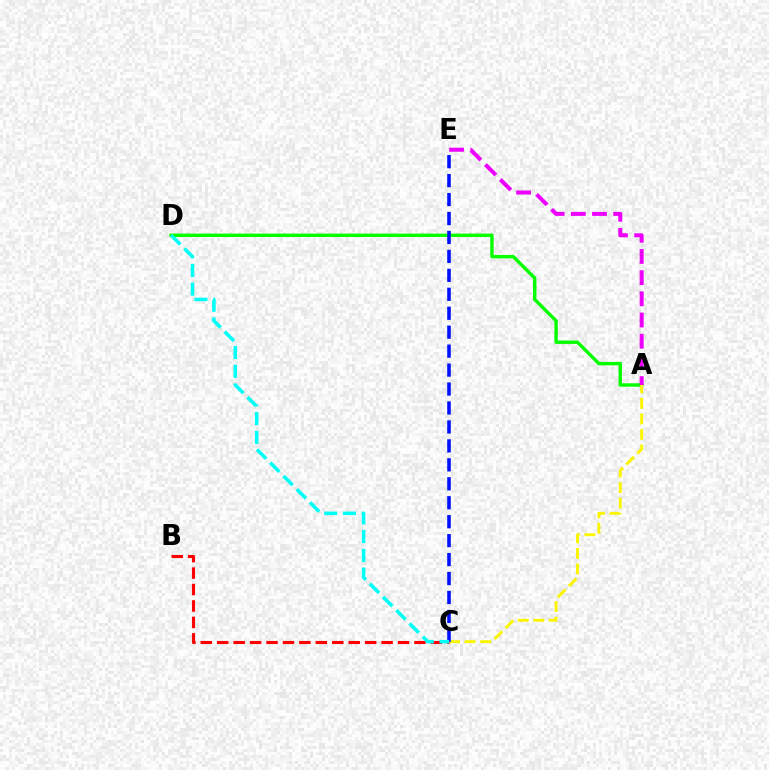{('A', 'D'): [{'color': '#08ff00', 'line_style': 'solid', 'thickness': 2.48}], ('A', 'E'): [{'color': '#ee00ff', 'line_style': 'dashed', 'thickness': 2.88}], ('A', 'C'): [{'color': '#fcf500', 'line_style': 'dashed', 'thickness': 2.11}], ('C', 'E'): [{'color': '#0010ff', 'line_style': 'dashed', 'thickness': 2.57}], ('B', 'C'): [{'color': '#ff0000', 'line_style': 'dashed', 'thickness': 2.23}], ('C', 'D'): [{'color': '#00fff6', 'line_style': 'dashed', 'thickness': 2.54}]}